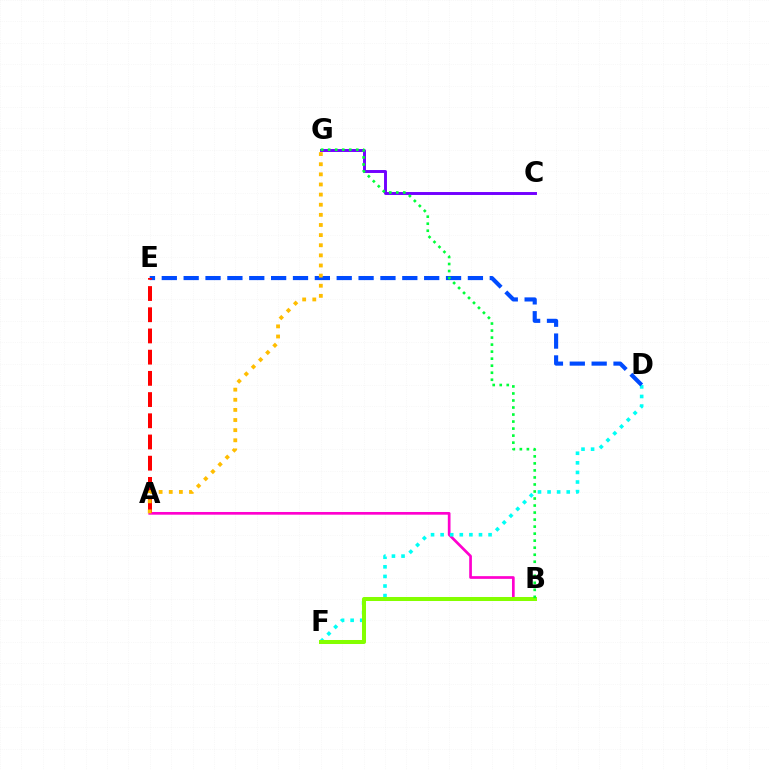{('A', 'B'): [{'color': '#ff00cf', 'line_style': 'solid', 'thickness': 1.95}], ('D', 'F'): [{'color': '#00fff6', 'line_style': 'dotted', 'thickness': 2.61}], ('D', 'E'): [{'color': '#004bff', 'line_style': 'dashed', 'thickness': 2.97}], ('A', 'E'): [{'color': '#ff0000', 'line_style': 'dashed', 'thickness': 2.88}], ('C', 'G'): [{'color': '#7200ff', 'line_style': 'solid', 'thickness': 2.11}], ('B', 'F'): [{'color': '#84ff00', 'line_style': 'solid', 'thickness': 2.89}], ('A', 'G'): [{'color': '#ffbd00', 'line_style': 'dotted', 'thickness': 2.75}], ('B', 'G'): [{'color': '#00ff39', 'line_style': 'dotted', 'thickness': 1.91}]}